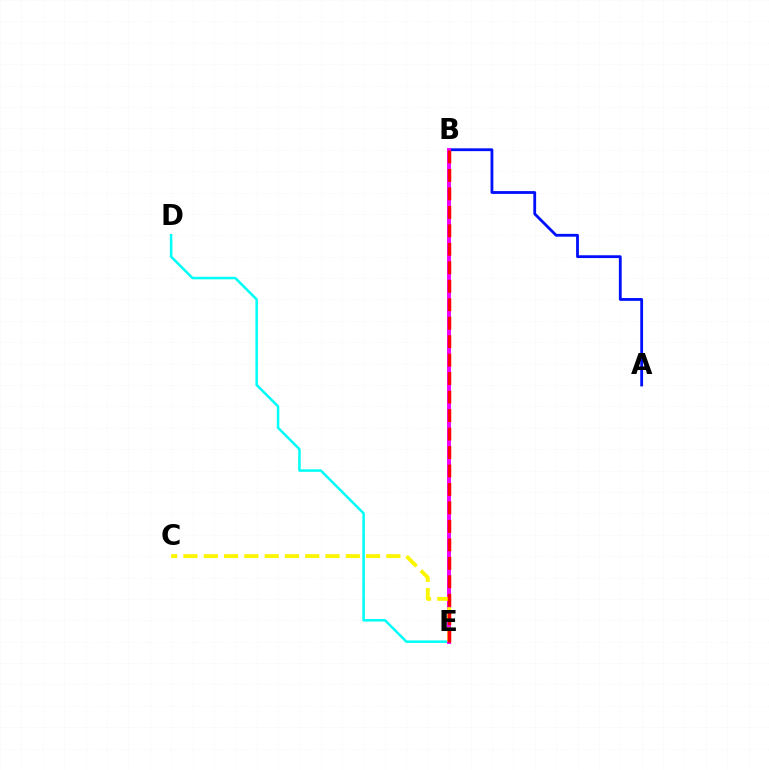{('A', 'B'): [{'color': '#0010ff', 'line_style': 'solid', 'thickness': 2.02}], ('B', 'E'): [{'color': '#08ff00', 'line_style': 'dotted', 'thickness': 2.21}, {'color': '#ee00ff', 'line_style': 'solid', 'thickness': 2.82}, {'color': '#ff0000', 'line_style': 'dashed', 'thickness': 2.51}], ('D', 'E'): [{'color': '#00fff6', 'line_style': 'solid', 'thickness': 1.82}], ('C', 'E'): [{'color': '#fcf500', 'line_style': 'dashed', 'thickness': 2.76}]}